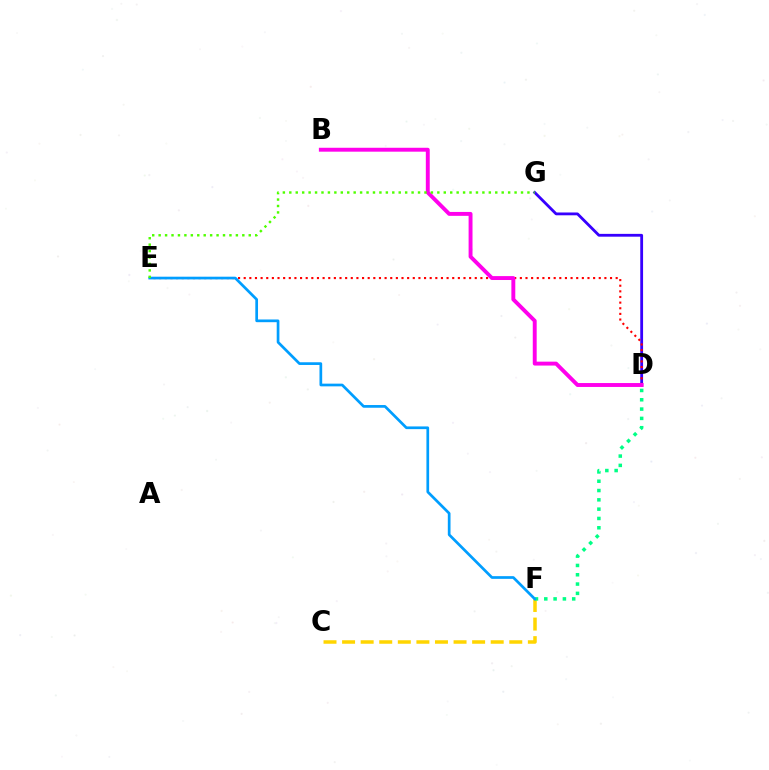{('D', 'G'): [{'color': '#3700ff', 'line_style': 'solid', 'thickness': 2.02}], ('C', 'F'): [{'color': '#ffd500', 'line_style': 'dashed', 'thickness': 2.52}], ('D', 'E'): [{'color': '#ff0000', 'line_style': 'dotted', 'thickness': 1.53}], ('B', 'D'): [{'color': '#ff00ed', 'line_style': 'solid', 'thickness': 2.81}], ('D', 'F'): [{'color': '#00ff86', 'line_style': 'dotted', 'thickness': 2.53}], ('E', 'F'): [{'color': '#009eff', 'line_style': 'solid', 'thickness': 1.95}], ('E', 'G'): [{'color': '#4fff00', 'line_style': 'dotted', 'thickness': 1.75}]}